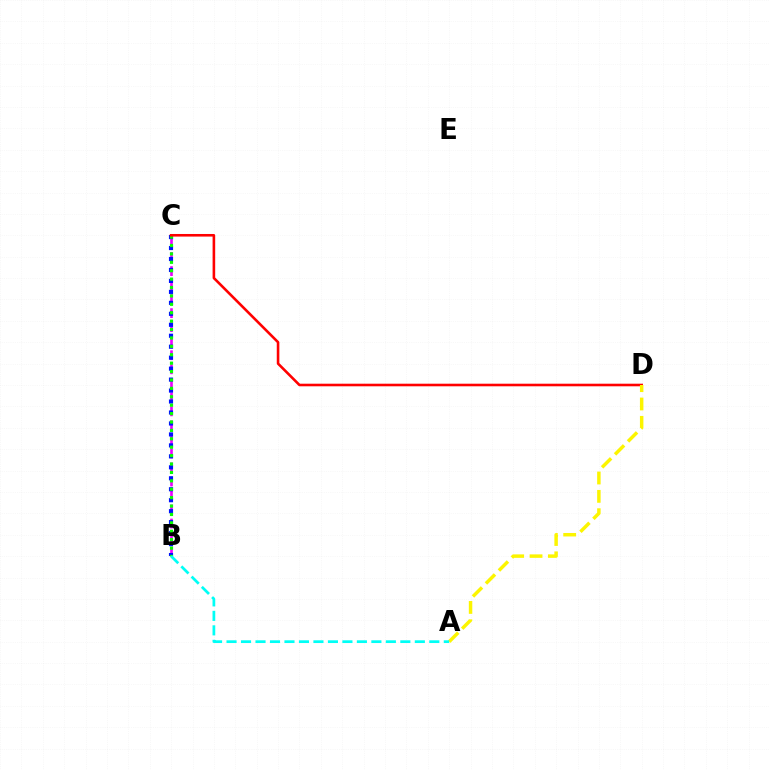{('B', 'C'): [{'color': '#ee00ff', 'line_style': 'dashed', 'thickness': 1.91}, {'color': '#0010ff', 'line_style': 'dotted', 'thickness': 2.98}, {'color': '#08ff00', 'line_style': 'dotted', 'thickness': 2.28}], ('C', 'D'): [{'color': '#ff0000', 'line_style': 'solid', 'thickness': 1.87}], ('A', 'D'): [{'color': '#fcf500', 'line_style': 'dashed', 'thickness': 2.49}], ('A', 'B'): [{'color': '#00fff6', 'line_style': 'dashed', 'thickness': 1.97}]}